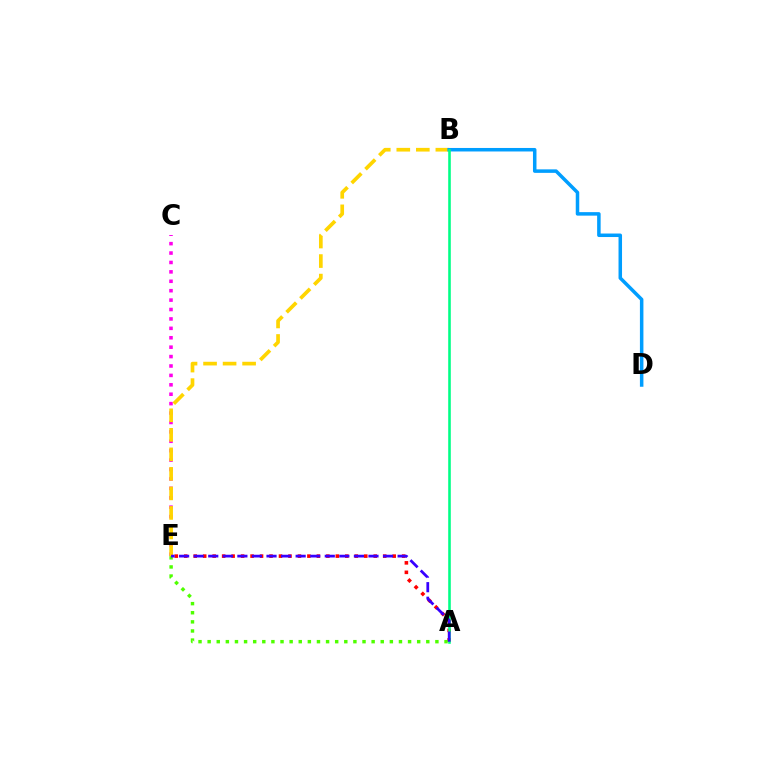{('C', 'E'): [{'color': '#ff00ed', 'line_style': 'dotted', 'thickness': 2.56}], ('A', 'E'): [{'color': '#ff0000', 'line_style': 'dotted', 'thickness': 2.57}, {'color': '#4fff00', 'line_style': 'dotted', 'thickness': 2.48}, {'color': '#3700ff', 'line_style': 'dashed', 'thickness': 1.98}], ('B', 'E'): [{'color': '#ffd500', 'line_style': 'dashed', 'thickness': 2.65}], ('B', 'D'): [{'color': '#009eff', 'line_style': 'solid', 'thickness': 2.52}], ('A', 'B'): [{'color': '#00ff86', 'line_style': 'solid', 'thickness': 1.86}]}